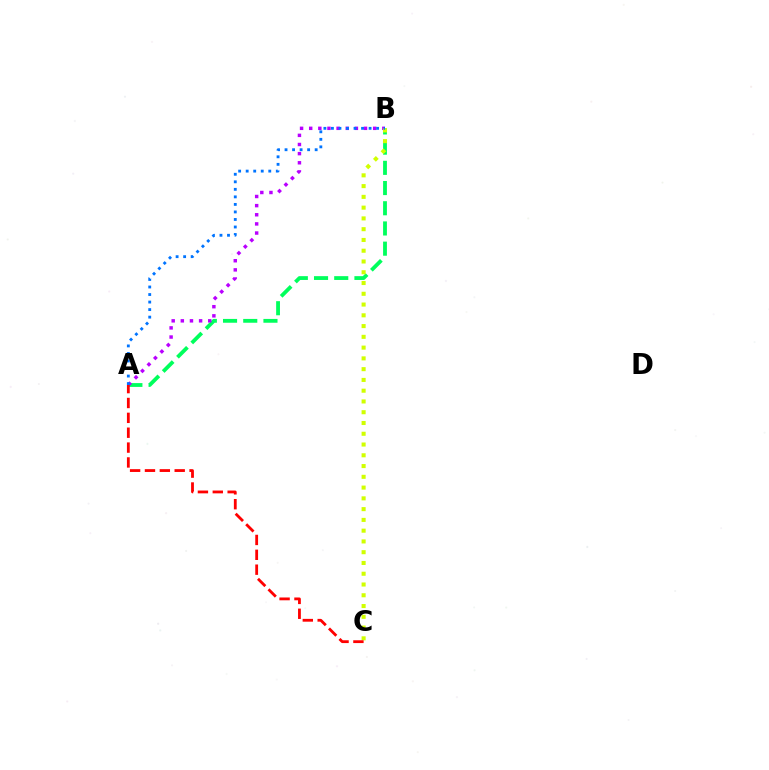{('A', 'B'): [{'color': '#00ff5c', 'line_style': 'dashed', 'thickness': 2.75}, {'color': '#b900ff', 'line_style': 'dotted', 'thickness': 2.48}, {'color': '#0074ff', 'line_style': 'dotted', 'thickness': 2.05}], ('B', 'C'): [{'color': '#d1ff00', 'line_style': 'dotted', 'thickness': 2.93}], ('A', 'C'): [{'color': '#ff0000', 'line_style': 'dashed', 'thickness': 2.02}]}